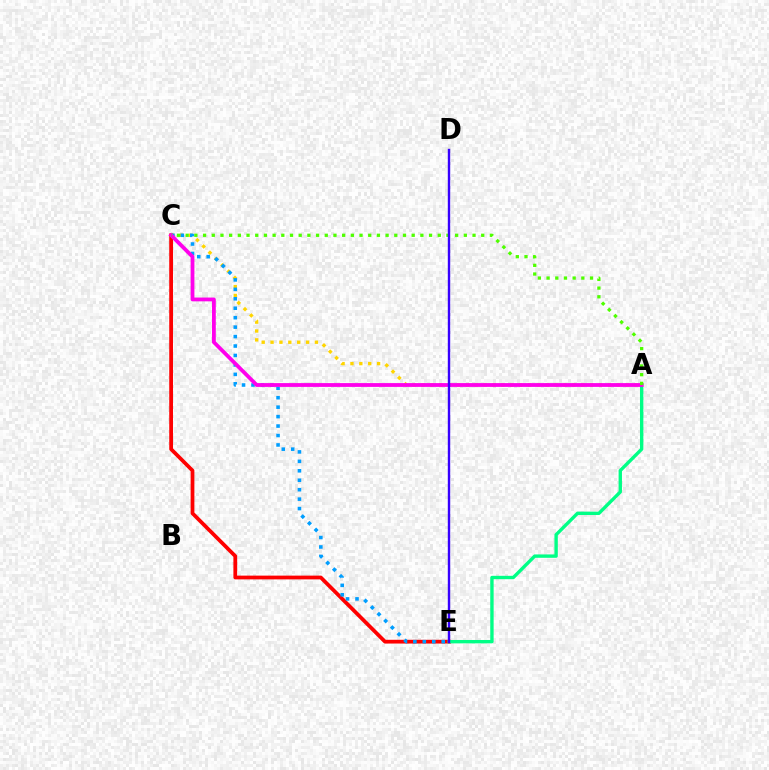{('C', 'E'): [{'color': '#ff0000', 'line_style': 'solid', 'thickness': 2.71}, {'color': '#009eff', 'line_style': 'dotted', 'thickness': 2.57}], ('A', 'C'): [{'color': '#ffd500', 'line_style': 'dotted', 'thickness': 2.41}, {'color': '#ff00ed', 'line_style': 'solid', 'thickness': 2.73}, {'color': '#4fff00', 'line_style': 'dotted', 'thickness': 2.36}], ('A', 'E'): [{'color': '#00ff86', 'line_style': 'solid', 'thickness': 2.43}], ('D', 'E'): [{'color': '#3700ff', 'line_style': 'solid', 'thickness': 1.73}]}